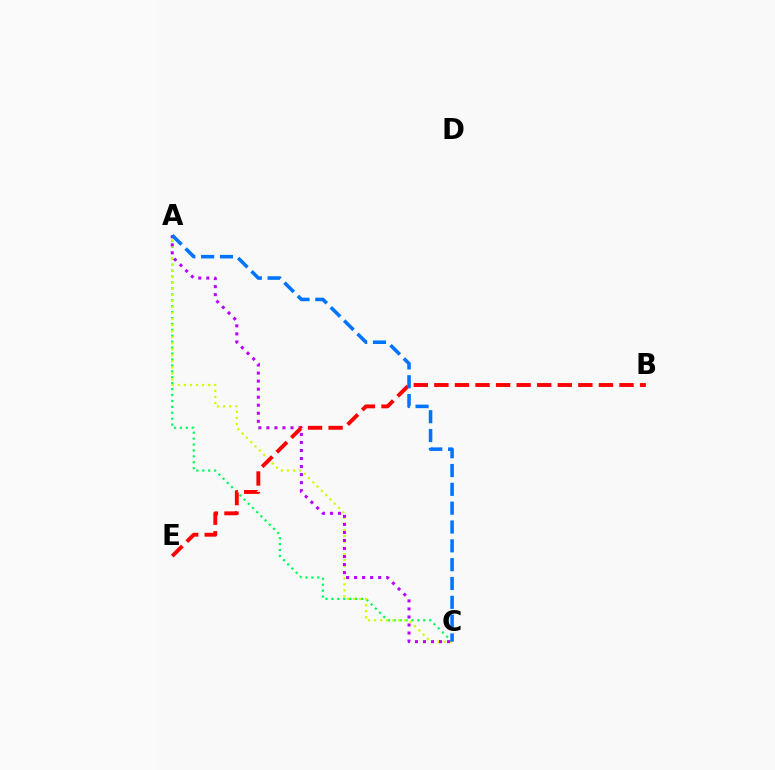{('A', 'C'): [{'color': '#00ff5c', 'line_style': 'dotted', 'thickness': 1.61}, {'color': '#d1ff00', 'line_style': 'dotted', 'thickness': 1.64}, {'color': '#b900ff', 'line_style': 'dotted', 'thickness': 2.18}, {'color': '#0074ff', 'line_style': 'dashed', 'thickness': 2.56}], ('B', 'E'): [{'color': '#ff0000', 'line_style': 'dashed', 'thickness': 2.79}]}